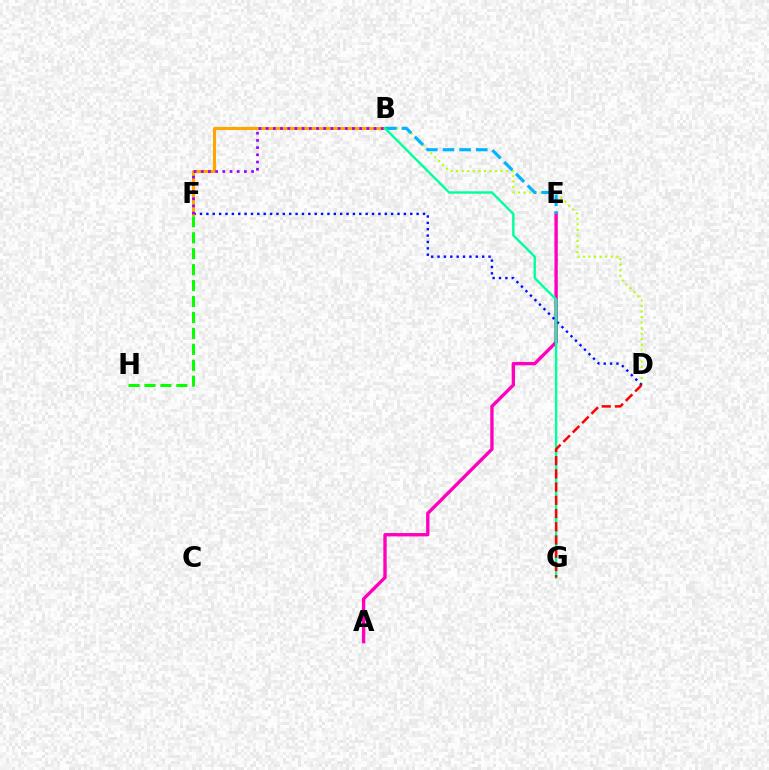{('B', 'D'): [{'color': '#b3ff00', 'line_style': 'dotted', 'thickness': 1.51}], ('F', 'H'): [{'color': '#08ff00', 'line_style': 'dashed', 'thickness': 2.16}], ('A', 'E'): [{'color': '#ff00bd', 'line_style': 'solid', 'thickness': 2.41}], ('D', 'F'): [{'color': '#0010ff', 'line_style': 'dotted', 'thickness': 1.73}], ('B', 'F'): [{'color': '#ffa500', 'line_style': 'solid', 'thickness': 2.2}, {'color': '#9b00ff', 'line_style': 'dotted', 'thickness': 1.95}], ('B', 'E'): [{'color': '#00b5ff', 'line_style': 'dashed', 'thickness': 2.26}], ('B', 'G'): [{'color': '#00ff9d', 'line_style': 'solid', 'thickness': 1.72}], ('D', 'G'): [{'color': '#ff0000', 'line_style': 'dashed', 'thickness': 1.8}]}